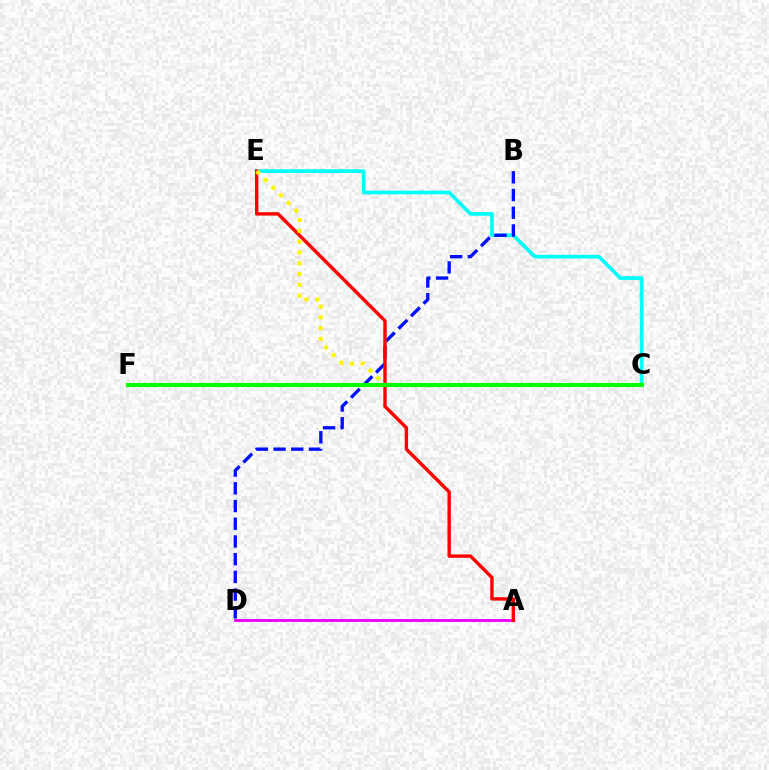{('A', 'D'): [{'color': '#ee00ff', 'line_style': 'solid', 'thickness': 2.04}], ('C', 'E'): [{'color': '#00fff6', 'line_style': 'solid', 'thickness': 2.63}, {'color': '#fcf500', 'line_style': 'dotted', 'thickness': 2.93}], ('B', 'D'): [{'color': '#0010ff', 'line_style': 'dashed', 'thickness': 2.41}], ('A', 'E'): [{'color': '#ff0000', 'line_style': 'solid', 'thickness': 2.44}], ('C', 'F'): [{'color': '#08ff00', 'line_style': 'solid', 'thickness': 2.96}]}